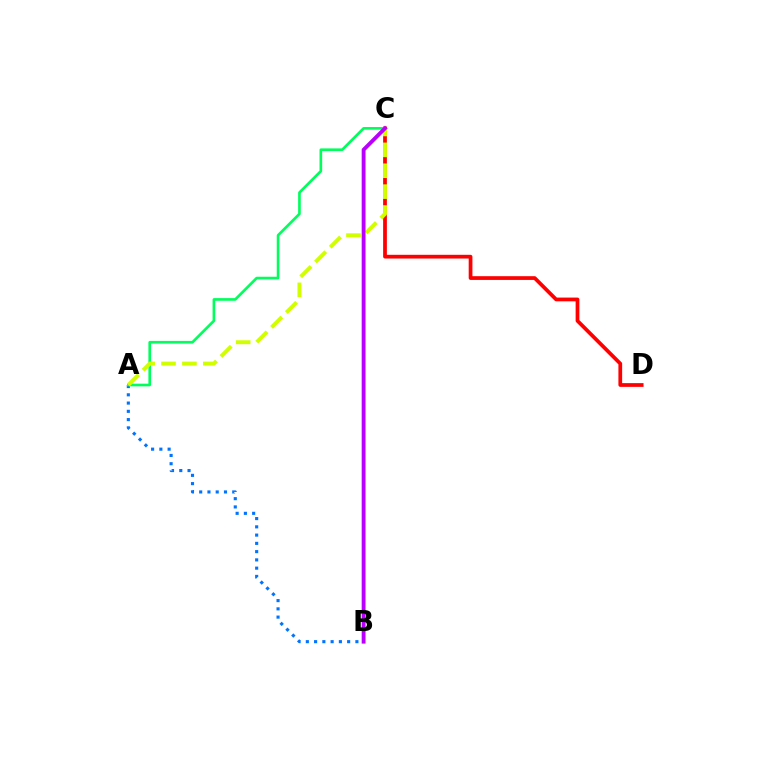{('A', 'B'): [{'color': '#0074ff', 'line_style': 'dotted', 'thickness': 2.24}], ('C', 'D'): [{'color': '#ff0000', 'line_style': 'solid', 'thickness': 2.69}], ('A', 'C'): [{'color': '#00ff5c', 'line_style': 'solid', 'thickness': 1.91}, {'color': '#d1ff00', 'line_style': 'dashed', 'thickness': 2.84}], ('B', 'C'): [{'color': '#b900ff', 'line_style': 'solid', 'thickness': 2.77}]}